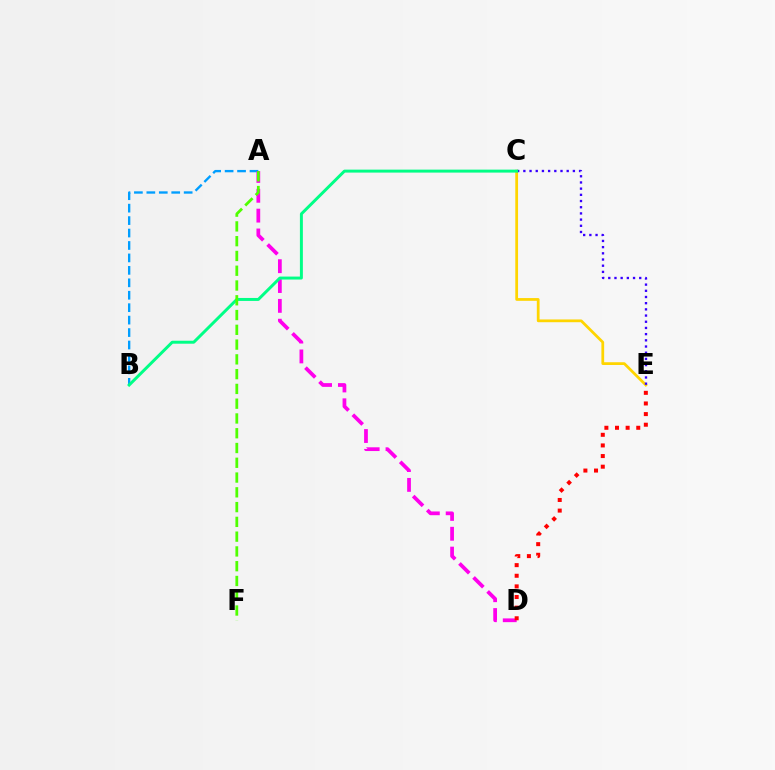{('A', 'B'): [{'color': '#009eff', 'line_style': 'dashed', 'thickness': 1.69}], ('C', 'E'): [{'color': '#ffd500', 'line_style': 'solid', 'thickness': 1.99}, {'color': '#3700ff', 'line_style': 'dotted', 'thickness': 1.68}], ('A', 'D'): [{'color': '#ff00ed', 'line_style': 'dashed', 'thickness': 2.7}], ('D', 'E'): [{'color': '#ff0000', 'line_style': 'dotted', 'thickness': 2.89}], ('B', 'C'): [{'color': '#00ff86', 'line_style': 'solid', 'thickness': 2.14}], ('A', 'F'): [{'color': '#4fff00', 'line_style': 'dashed', 'thickness': 2.01}]}